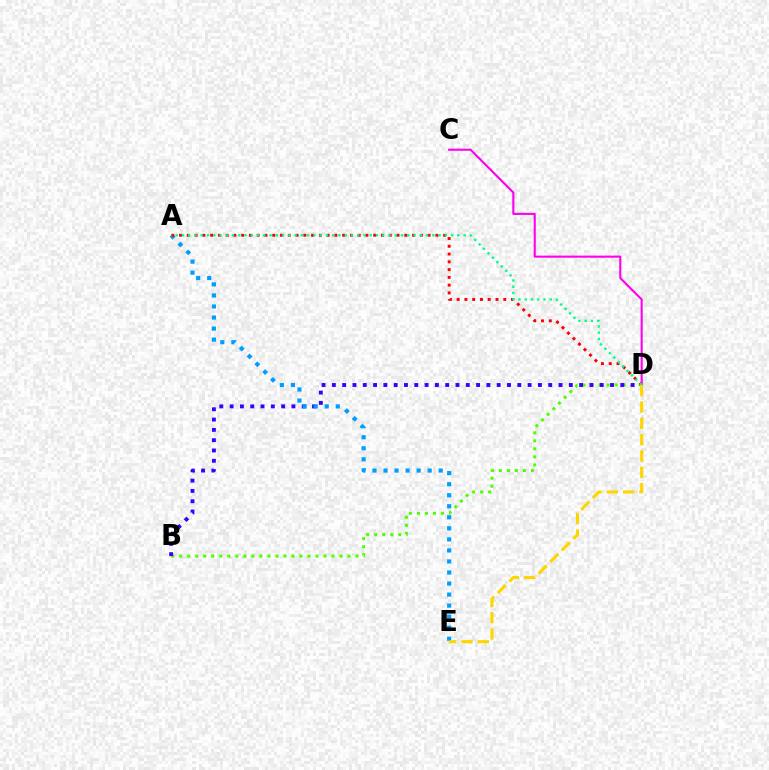{('B', 'D'): [{'color': '#4fff00', 'line_style': 'dotted', 'thickness': 2.18}, {'color': '#3700ff', 'line_style': 'dotted', 'thickness': 2.8}], ('A', 'E'): [{'color': '#009eff', 'line_style': 'dotted', 'thickness': 3.0}], ('A', 'D'): [{'color': '#ff0000', 'line_style': 'dotted', 'thickness': 2.11}, {'color': '#00ff86', 'line_style': 'dotted', 'thickness': 1.7}], ('C', 'D'): [{'color': '#ff00ed', 'line_style': 'solid', 'thickness': 1.51}], ('D', 'E'): [{'color': '#ffd500', 'line_style': 'dashed', 'thickness': 2.22}]}